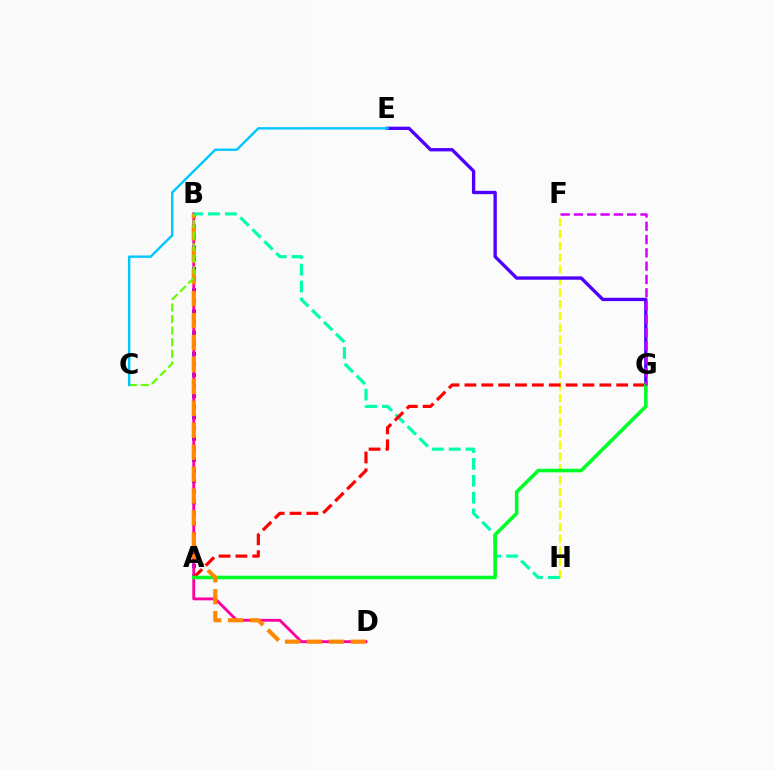{('F', 'H'): [{'color': '#eeff00', 'line_style': 'dashed', 'thickness': 1.59}], ('A', 'B'): [{'color': '#003fff', 'line_style': 'dotted', 'thickness': 2.88}], ('B', 'D'): [{'color': '#ff00a0', 'line_style': 'solid', 'thickness': 2.06}, {'color': '#ff8800', 'line_style': 'dashed', 'thickness': 2.98}], ('E', 'G'): [{'color': '#4f00ff', 'line_style': 'solid', 'thickness': 2.41}], ('B', 'H'): [{'color': '#00ffaf', 'line_style': 'dashed', 'thickness': 2.29}], ('A', 'G'): [{'color': '#ff0000', 'line_style': 'dashed', 'thickness': 2.29}, {'color': '#00ff27', 'line_style': 'solid', 'thickness': 2.57}], ('F', 'G'): [{'color': '#d600ff', 'line_style': 'dashed', 'thickness': 1.81}], ('B', 'C'): [{'color': '#66ff00', 'line_style': 'dashed', 'thickness': 1.57}], ('C', 'E'): [{'color': '#00c7ff', 'line_style': 'solid', 'thickness': 1.74}]}